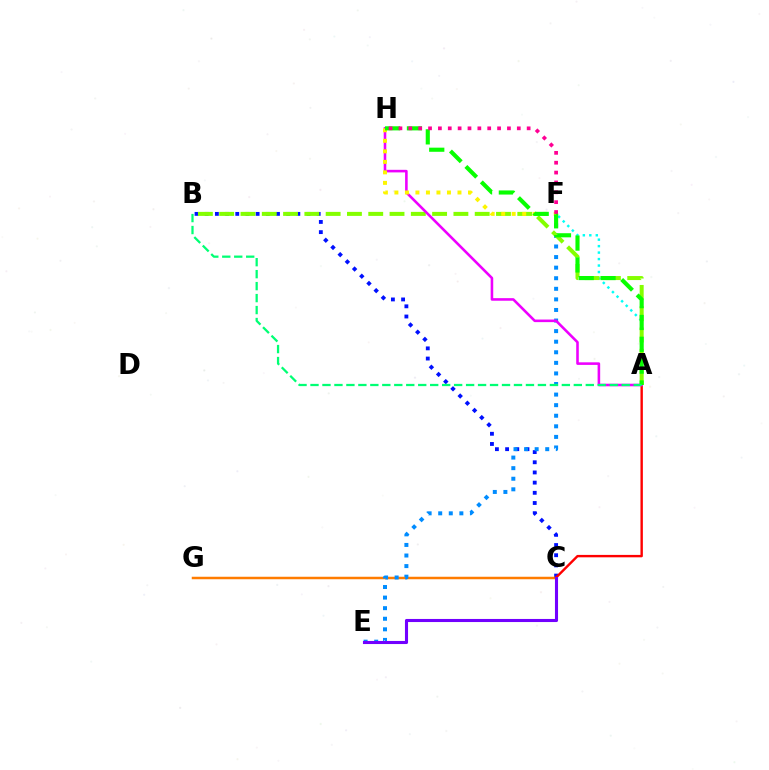{('B', 'C'): [{'color': '#0010ff', 'line_style': 'dotted', 'thickness': 2.77}], ('C', 'G'): [{'color': '#ff7c00', 'line_style': 'solid', 'thickness': 1.79}], ('A', 'F'): [{'color': '#00fff6', 'line_style': 'dotted', 'thickness': 1.76}], ('A', 'C'): [{'color': '#ff0000', 'line_style': 'solid', 'thickness': 1.73}], ('E', 'F'): [{'color': '#008cff', 'line_style': 'dotted', 'thickness': 2.87}], ('A', 'B'): [{'color': '#84ff00', 'line_style': 'dashed', 'thickness': 2.89}, {'color': '#00ff74', 'line_style': 'dashed', 'thickness': 1.63}], ('A', 'H'): [{'color': '#ee00ff', 'line_style': 'solid', 'thickness': 1.86}, {'color': '#08ff00', 'line_style': 'dashed', 'thickness': 2.97}], ('F', 'H'): [{'color': '#fcf500', 'line_style': 'dotted', 'thickness': 2.86}, {'color': '#ff0094', 'line_style': 'dotted', 'thickness': 2.68}], ('C', 'E'): [{'color': '#7200ff', 'line_style': 'solid', 'thickness': 2.22}]}